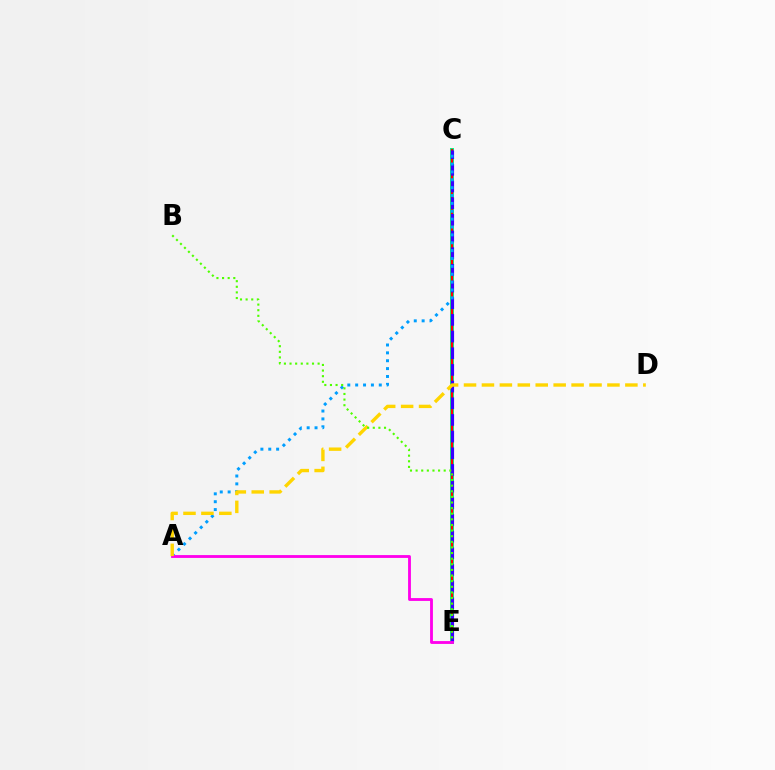{('C', 'E'): [{'color': '#00ff86', 'line_style': 'solid', 'thickness': 2.86}, {'color': '#ff0000', 'line_style': 'solid', 'thickness': 1.63}, {'color': '#3700ff', 'line_style': 'dashed', 'thickness': 2.27}], ('A', 'C'): [{'color': '#009eff', 'line_style': 'dotted', 'thickness': 2.14}], ('A', 'E'): [{'color': '#ff00ed', 'line_style': 'solid', 'thickness': 2.05}], ('A', 'D'): [{'color': '#ffd500', 'line_style': 'dashed', 'thickness': 2.44}], ('B', 'E'): [{'color': '#4fff00', 'line_style': 'dotted', 'thickness': 1.53}]}